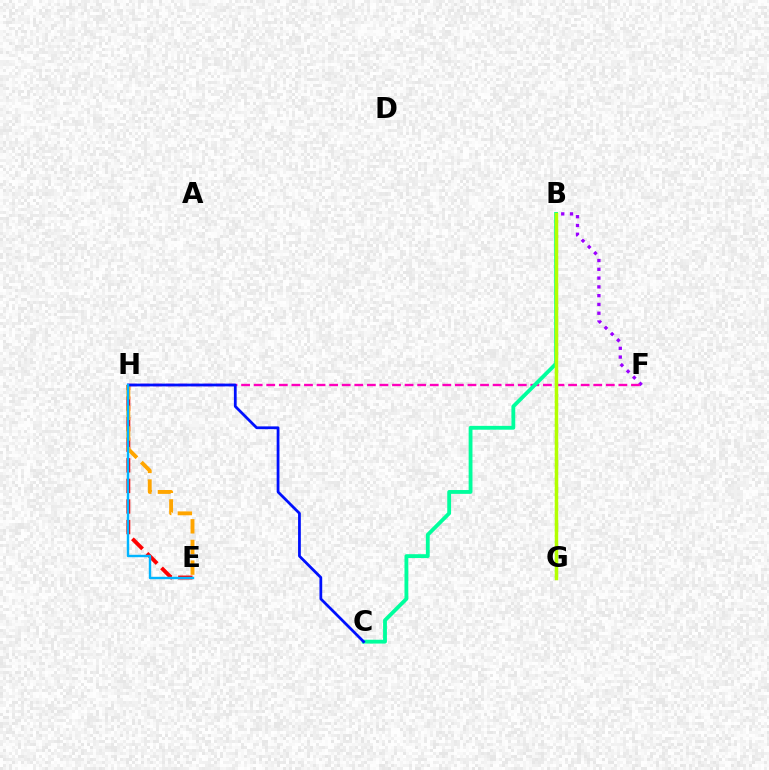{('E', 'H'): [{'color': '#ff0000', 'line_style': 'dashed', 'thickness': 2.8}, {'color': '#ffa500', 'line_style': 'dashed', 'thickness': 2.8}, {'color': '#00b5ff', 'line_style': 'solid', 'thickness': 1.73}], ('B', 'G'): [{'color': '#08ff00', 'line_style': 'dotted', 'thickness': 1.59}, {'color': '#b3ff00', 'line_style': 'solid', 'thickness': 2.51}], ('B', 'F'): [{'color': '#9b00ff', 'line_style': 'dotted', 'thickness': 2.39}], ('F', 'H'): [{'color': '#ff00bd', 'line_style': 'dashed', 'thickness': 1.71}], ('B', 'C'): [{'color': '#00ff9d', 'line_style': 'solid', 'thickness': 2.75}], ('C', 'H'): [{'color': '#0010ff', 'line_style': 'solid', 'thickness': 1.99}]}